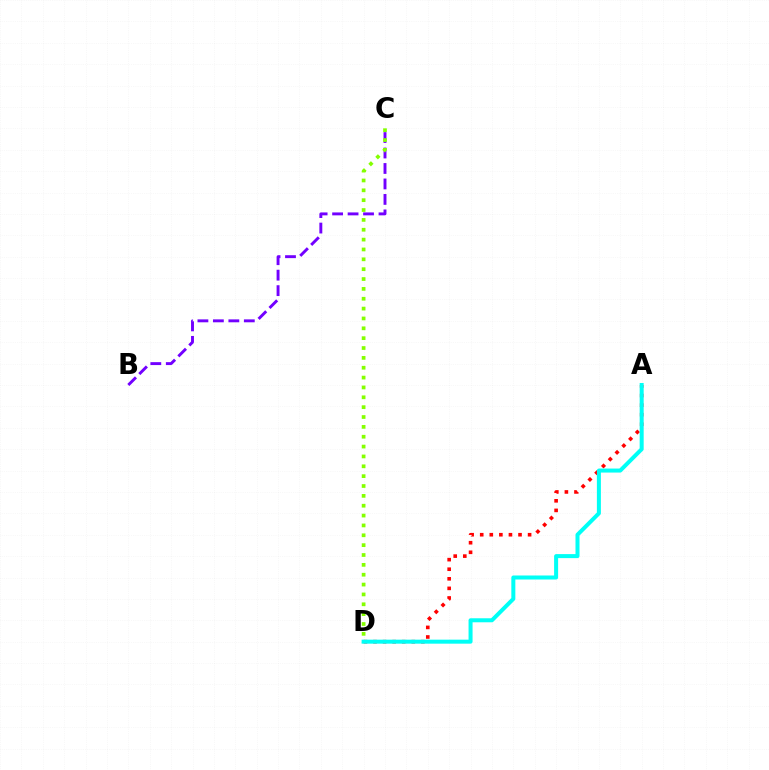{('B', 'C'): [{'color': '#7200ff', 'line_style': 'dashed', 'thickness': 2.1}], ('C', 'D'): [{'color': '#84ff00', 'line_style': 'dotted', 'thickness': 2.68}], ('A', 'D'): [{'color': '#ff0000', 'line_style': 'dotted', 'thickness': 2.6}, {'color': '#00fff6', 'line_style': 'solid', 'thickness': 2.89}]}